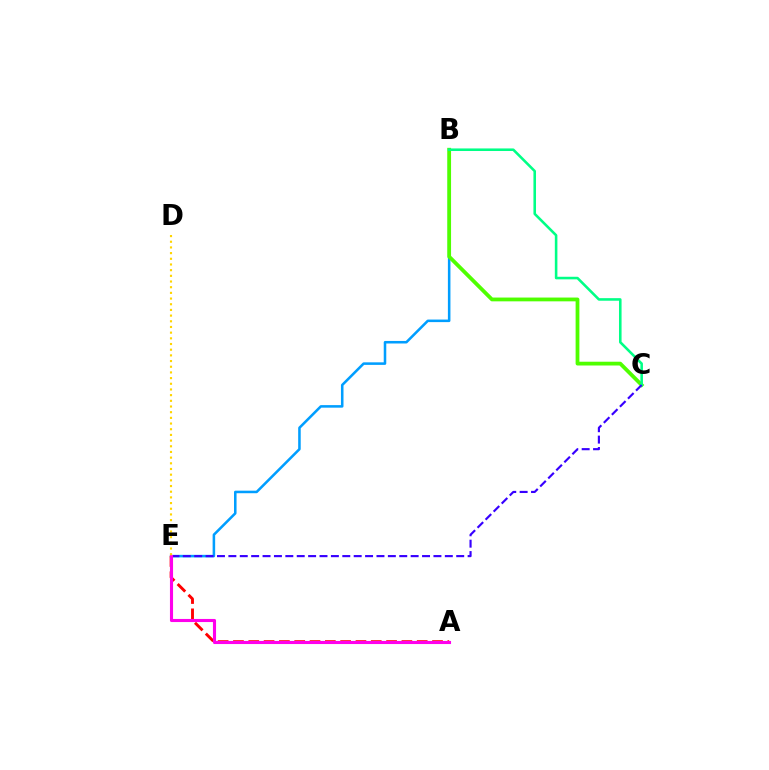{('B', 'E'): [{'color': '#009eff', 'line_style': 'solid', 'thickness': 1.83}], ('B', 'C'): [{'color': '#4fff00', 'line_style': 'solid', 'thickness': 2.72}, {'color': '#00ff86', 'line_style': 'solid', 'thickness': 1.85}], ('A', 'E'): [{'color': '#ff0000', 'line_style': 'dashed', 'thickness': 2.08}, {'color': '#ff00ed', 'line_style': 'solid', 'thickness': 2.24}], ('C', 'E'): [{'color': '#3700ff', 'line_style': 'dashed', 'thickness': 1.55}], ('D', 'E'): [{'color': '#ffd500', 'line_style': 'dotted', 'thickness': 1.54}]}